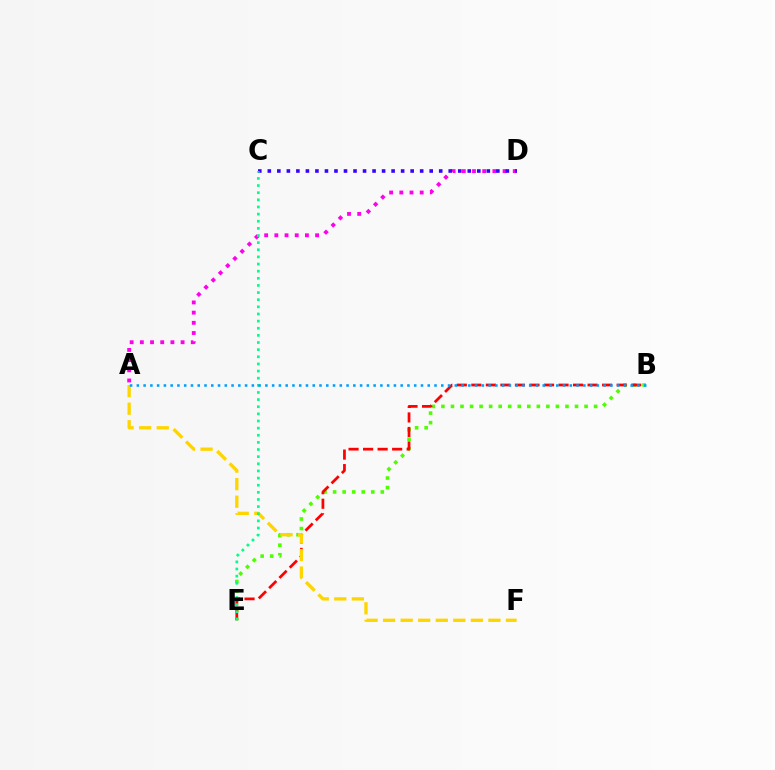{('B', 'E'): [{'color': '#4fff00', 'line_style': 'dotted', 'thickness': 2.59}, {'color': '#ff0000', 'line_style': 'dashed', 'thickness': 1.97}], ('A', 'D'): [{'color': '#ff00ed', 'line_style': 'dotted', 'thickness': 2.77}], ('A', 'F'): [{'color': '#ffd500', 'line_style': 'dashed', 'thickness': 2.38}], ('C', 'D'): [{'color': '#3700ff', 'line_style': 'dotted', 'thickness': 2.59}], ('C', 'E'): [{'color': '#00ff86', 'line_style': 'dotted', 'thickness': 1.94}], ('A', 'B'): [{'color': '#009eff', 'line_style': 'dotted', 'thickness': 1.84}]}